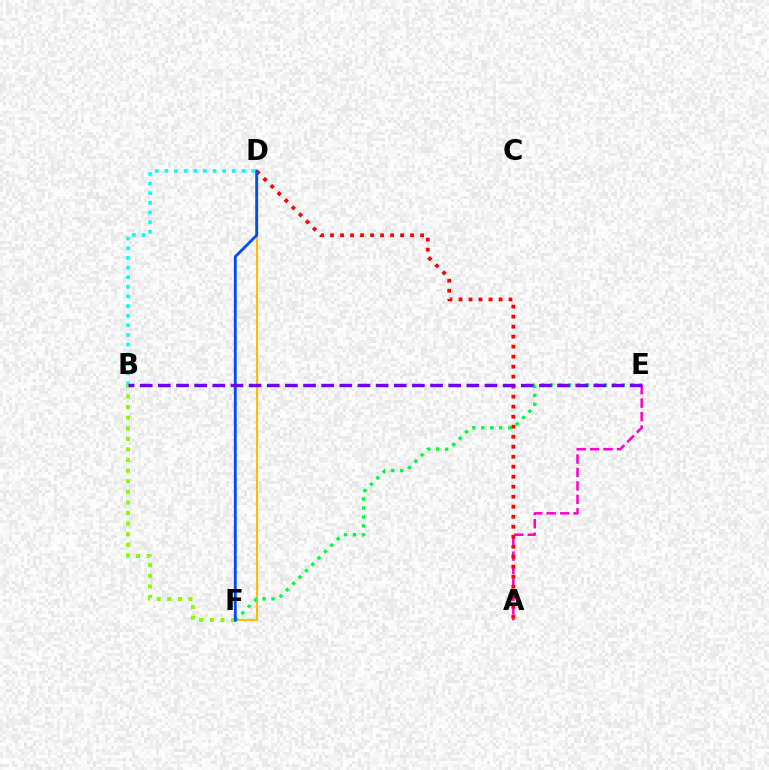{('A', 'E'): [{'color': '#ff00cf', 'line_style': 'dashed', 'thickness': 1.83}], ('D', 'F'): [{'color': '#ffbd00', 'line_style': 'solid', 'thickness': 1.51}, {'color': '#004bff', 'line_style': 'solid', 'thickness': 2.06}], ('B', 'F'): [{'color': '#84ff00', 'line_style': 'dotted', 'thickness': 2.88}], ('E', 'F'): [{'color': '#00ff39', 'line_style': 'dotted', 'thickness': 2.44}], ('A', 'D'): [{'color': '#ff0000', 'line_style': 'dotted', 'thickness': 2.72}], ('B', 'D'): [{'color': '#00fff6', 'line_style': 'dotted', 'thickness': 2.62}], ('B', 'E'): [{'color': '#7200ff', 'line_style': 'dashed', 'thickness': 2.47}]}